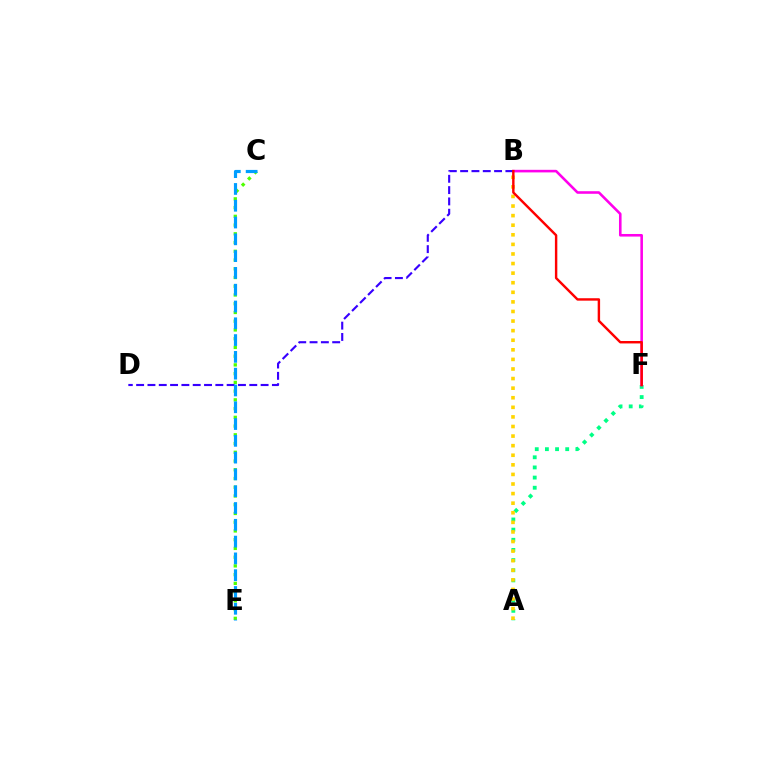{('A', 'F'): [{'color': '#00ff86', 'line_style': 'dotted', 'thickness': 2.76}], ('B', 'F'): [{'color': '#ff00ed', 'line_style': 'solid', 'thickness': 1.86}, {'color': '#ff0000', 'line_style': 'solid', 'thickness': 1.75}], ('A', 'B'): [{'color': '#ffd500', 'line_style': 'dotted', 'thickness': 2.6}], ('C', 'E'): [{'color': '#4fff00', 'line_style': 'dotted', 'thickness': 2.37}, {'color': '#009eff', 'line_style': 'dashed', 'thickness': 2.28}], ('B', 'D'): [{'color': '#3700ff', 'line_style': 'dashed', 'thickness': 1.54}]}